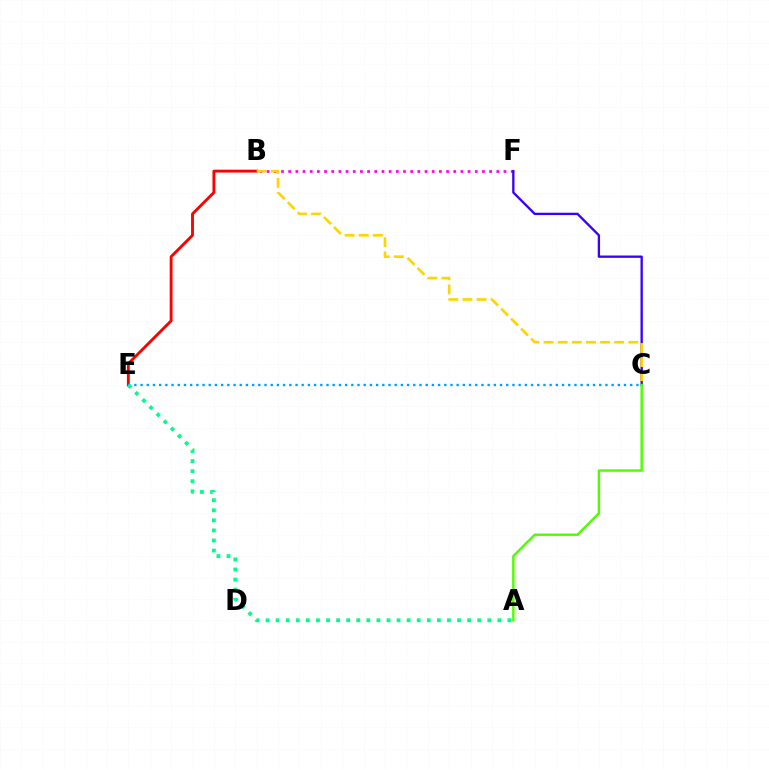{('B', 'E'): [{'color': '#ff0000', 'line_style': 'solid', 'thickness': 2.07}], ('B', 'F'): [{'color': '#ff00ed', 'line_style': 'dotted', 'thickness': 1.95}], ('C', 'F'): [{'color': '#3700ff', 'line_style': 'solid', 'thickness': 1.68}], ('C', 'E'): [{'color': '#009eff', 'line_style': 'dotted', 'thickness': 1.68}], ('B', 'C'): [{'color': '#ffd500', 'line_style': 'dashed', 'thickness': 1.92}], ('A', 'E'): [{'color': '#00ff86', 'line_style': 'dotted', 'thickness': 2.74}], ('A', 'C'): [{'color': '#4fff00', 'line_style': 'solid', 'thickness': 1.76}]}